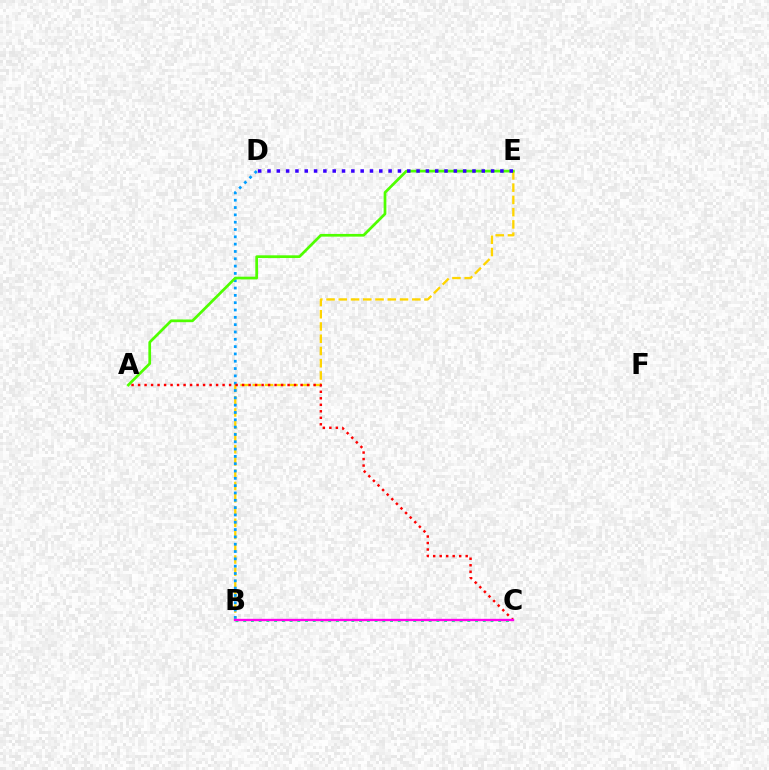{('B', 'E'): [{'color': '#ffd500', 'line_style': 'dashed', 'thickness': 1.66}], ('B', 'D'): [{'color': '#009eff', 'line_style': 'dotted', 'thickness': 1.99}], ('A', 'E'): [{'color': '#4fff00', 'line_style': 'solid', 'thickness': 1.95}], ('A', 'C'): [{'color': '#ff0000', 'line_style': 'dotted', 'thickness': 1.77}], ('B', 'C'): [{'color': '#00ff86', 'line_style': 'dotted', 'thickness': 2.1}, {'color': '#ff00ed', 'line_style': 'solid', 'thickness': 1.69}], ('D', 'E'): [{'color': '#3700ff', 'line_style': 'dotted', 'thickness': 2.53}]}